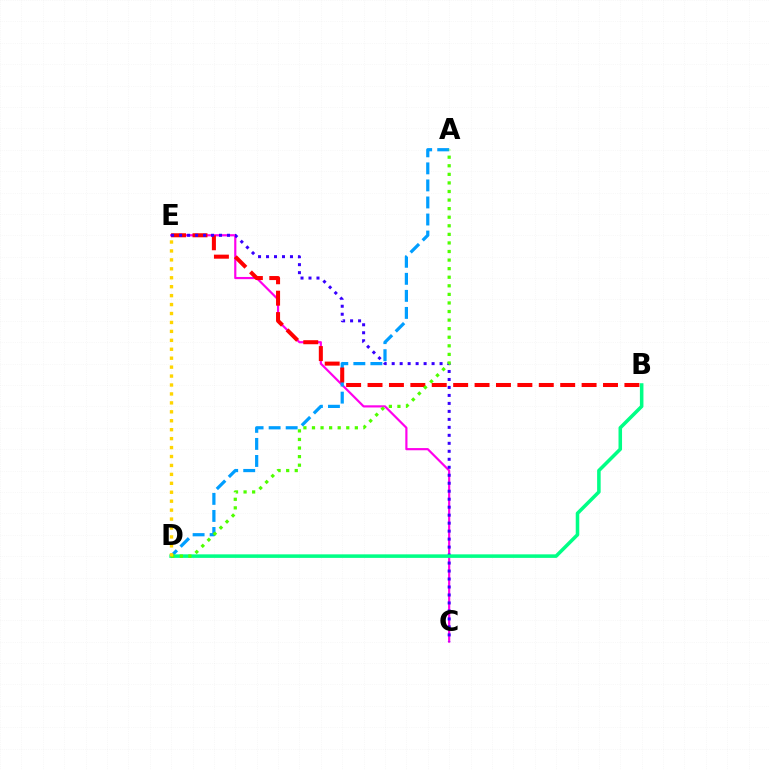{('C', 'E'): [{'color': '#ff00ed', 'line_style': 'solid', 'thickness': 1.57}, {'color': '#3700ff', 'line_style': 'dotted', 'thickness': 2.17}], ('A', 'D'): [{'color': '#009eff', 'line_style': 'dashed', 'thickness': 2.32}, {'color': '#4fff00', 'line_style': 'dotted', 'thickness': 2.33}], ('B', 'E'): [{'color': '#ff0000', 'line_style': 'dashed', 'thickness': 2.91}], ('B', 'D'): [{'color': '#00ff86', 'line_style': 'solid', 'thickness': 2.55}], ('D', 'E'): [{'color': '#ffd500', 'line_style': 'dotted', 'thickness': 2.43}]}